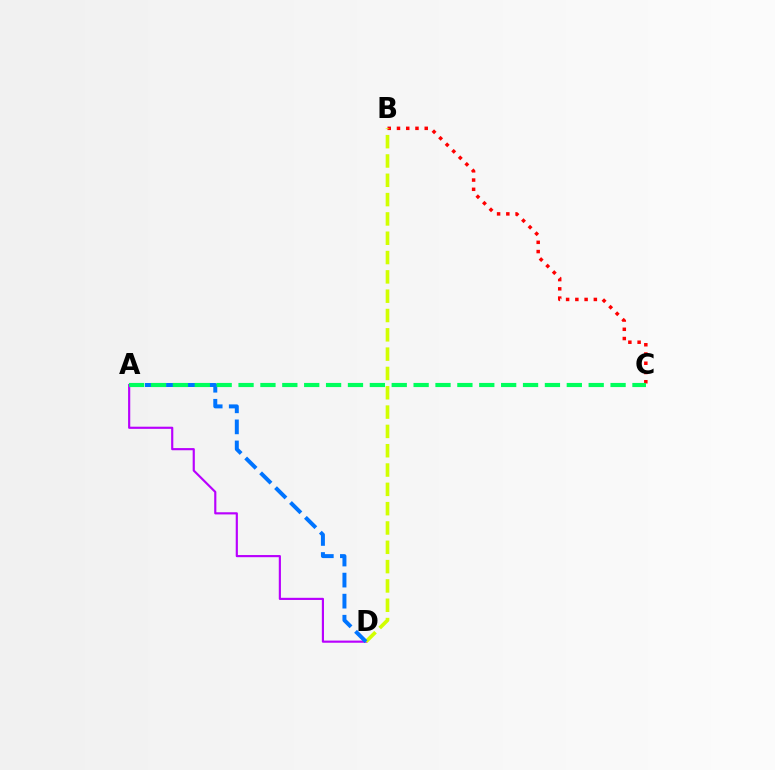{('A', 'D'): [{'color': '#b900ff', 'line_style': 'solid', 'thickness': 1.56}, {'color': '#0074ff', 'line_style': 'dashed', 'thickness': 2.86}], ('B', 'C'): [{'color': '#ff0000', 'line_style': 'dotted', 'thickness': 2.51}], ('B', 'D'): [{'color': '#d1ff00', 'line_style': 'dashed', 'thickness': 2.62}], ('A', 'C'): [{'color': '#00ff5c', 'line_style': 'dashed', 'thickness': 2.97}]}